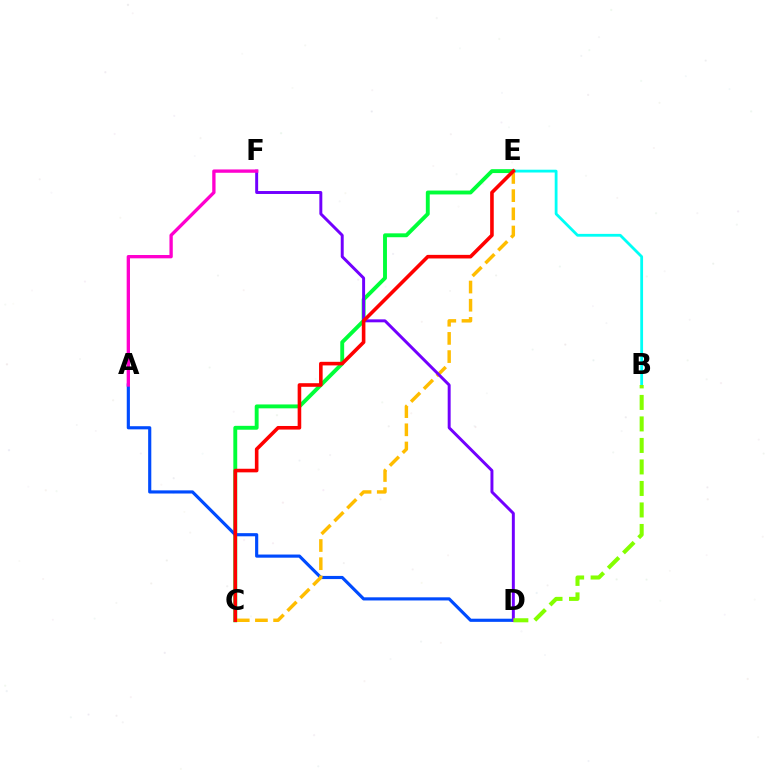{('C', 'E'): [{'color': '#00ff39', 'line_style': 'solid', 'thickness': 2.8}, {'color': '#ffbd00', 'line_style': 'dashed', 'thickness': 2.47}, {'color': '#ff0000', 'line_style': 'solid', 'thickness': 2.59}], ('A', 'D'): [{'color': '#004bff', 'line_style': 'solid', 'thickness': 2.27}], ('D', 'F'): [{'color': '#7200ff', 'line_style': 'solid', 'thickness': 2.13}], ('B', 'E'): [{'color': '#00fff6', 'line_style': 'solid', 'thickness': 2.01}], ('A', 'F'): [{'color': '#ff00cf', 'line_style': 'solid', 'thickness': 2.39}], ('B', 'D'): [{'color': '#84ff00', 'line_style': 'dashed', 'thickness': 2.92}]}